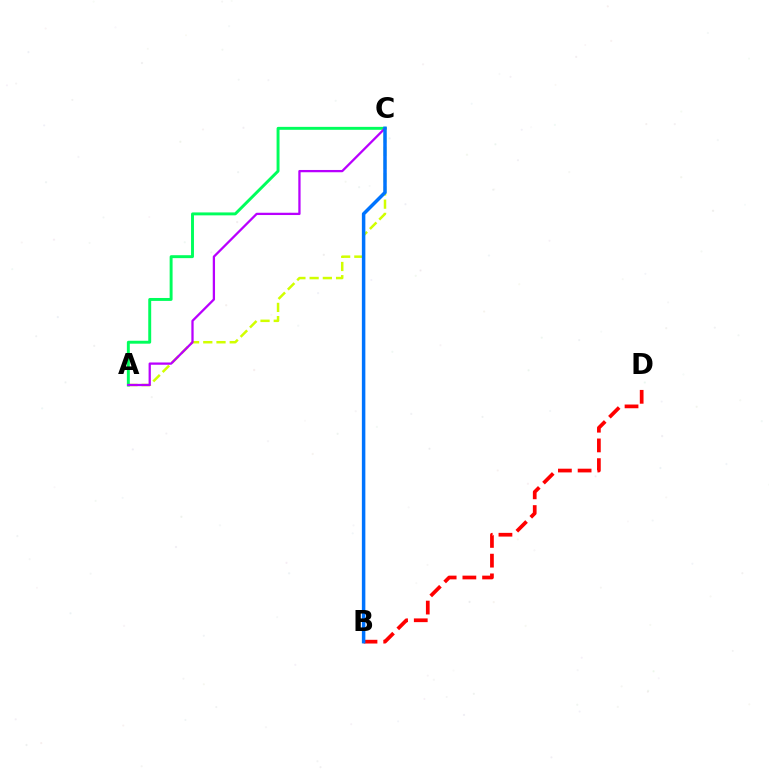{('A', 'C'): [{'color': '#d1ff00', 'line_style': 'dashed', 'thickness': 1.8}, {'color': '#00ff5c', 'line_style': 'solid', 'thickness': 2.11}, {'color': '#b900ff', 'line_style': 'solid', 'thickness': 1.64}], ('B', 'D'): [{'color': '#ff0000', 'line_style': 'dashed', 'thickness': 2.68}], ('B', 'C'): [{'color': '#0074ff', 'line_style': 'solid', 'thickness': 2.51}]}